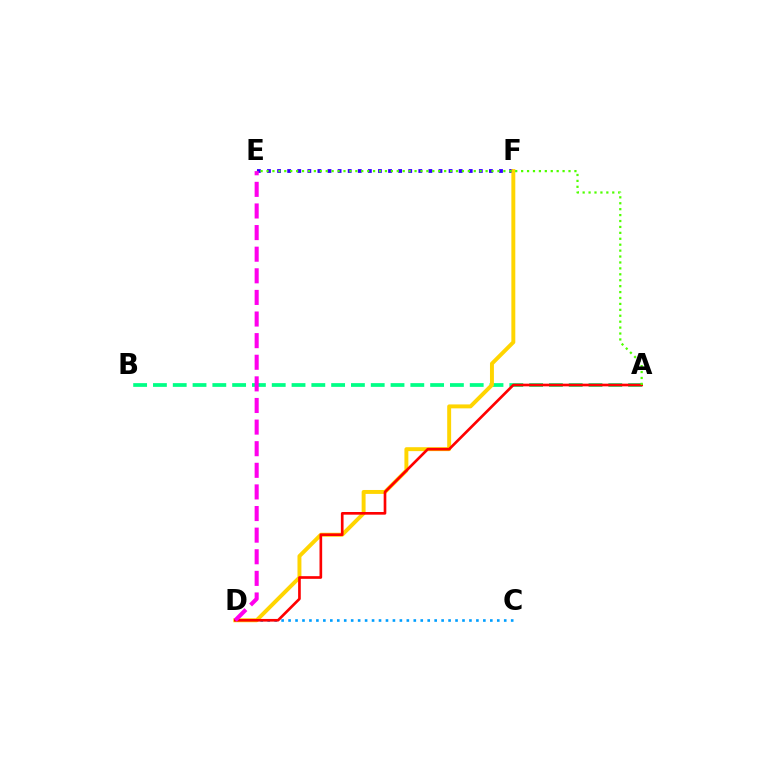{('E', 'F'): [{'color': '#3700ff', 'line_style': 'dotted', 'thickness': 2.74}], ('C', 'D'): [{'color': '#009eff', 'line_style': 'dotted', 'thickness': 1.89}], ('A', 'B'): [{'color': '#00ff86', 'line_style': 'dashed', 'thickness': 2.69}], ('D', 'F'): [{'color': '#ffd500', 'line_style': 'solid', 'thickness': 2.83}], ('A', 'D'): [{'color': '#ff0000', 'line_style': 'solid', 'thickness': 1.92}], ('D', 'E'): [{'color': '#ff00ed', 'line_style': 'dashed', 'thickness': 2.94}], ('A', 'E'): [{'color': '#4fff00', 'line_style': 'dotted', 'thickness': 1.61}]}